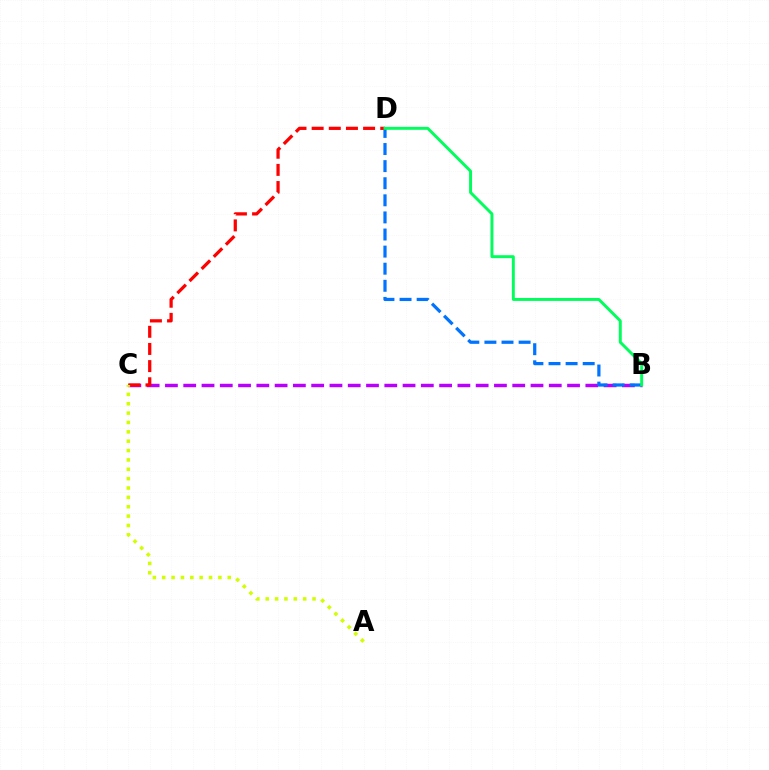{('B', 'C'): [{'color': '#b900ff', 'line_style': 'dashed', 'thickness': 2.48}], ('B', 'D'): [{'color': '#0074ff', 'line_style': 'dashed', 'thickness': 2.32}, {'color': '#00ff5c', 'line_style': 'solid', 'thickness': 2.12}], ('C', 'D'): [{'color': '#ff0000', 'line_style': 'dashed', 'thickness': 2.33}], ('A', 'C'): [{'color': '#d1ff00', 'line_style': 'dotted', 'thickness': 2.54}]}